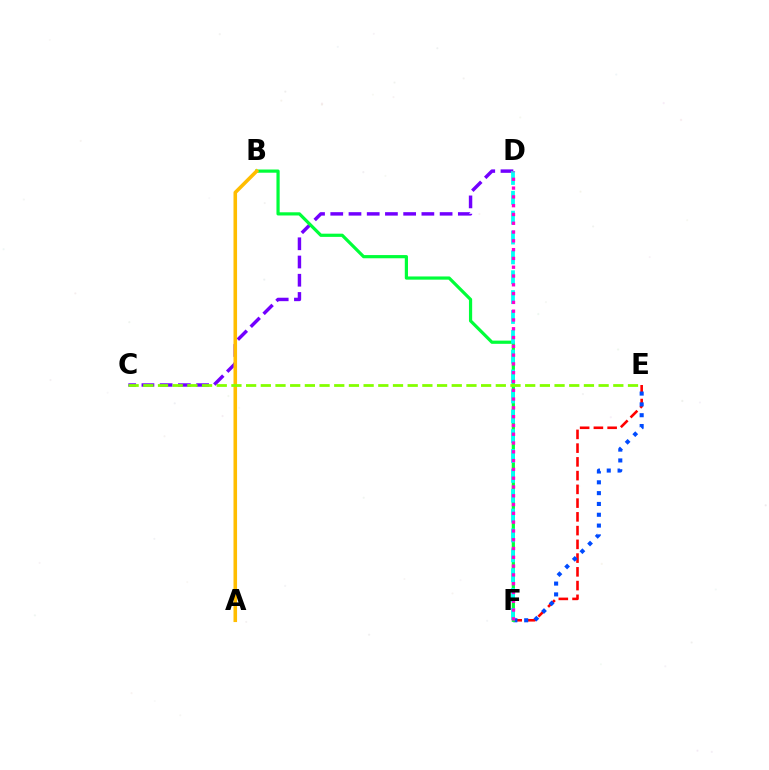{('E', 'F'): [{'color': '#ff0000', 'line_style': 'dashed', 'thickness': 1.87}, {'color': '#004bff', 'line_style': 'dotted', 'thickness': 2.94}], ('C', 'D'): [{'color': '#7200ff', 'line_style': 'dashed', 'thickness': 2.48}], ('B', 'F'): [{'color': '#00ff39', 'line_style': 'solid', 'thickness': 2.3}], ('A', 'B'): [{'color': '#ffbd00', 'line_style': 'solid', 'thickness': 2.57}], ('C', 'E'): [{'color': '#84ff00', 'line_style': 'dashed', 'thickness': 2.0}], ('D', 'F'): [{'color': '#00fff6', 'line_style': 'dashed', 'thickness': 2.7}, {'color': '#ff00cf', 'line_style': 'dotted', 'thickness': 2.39}]}